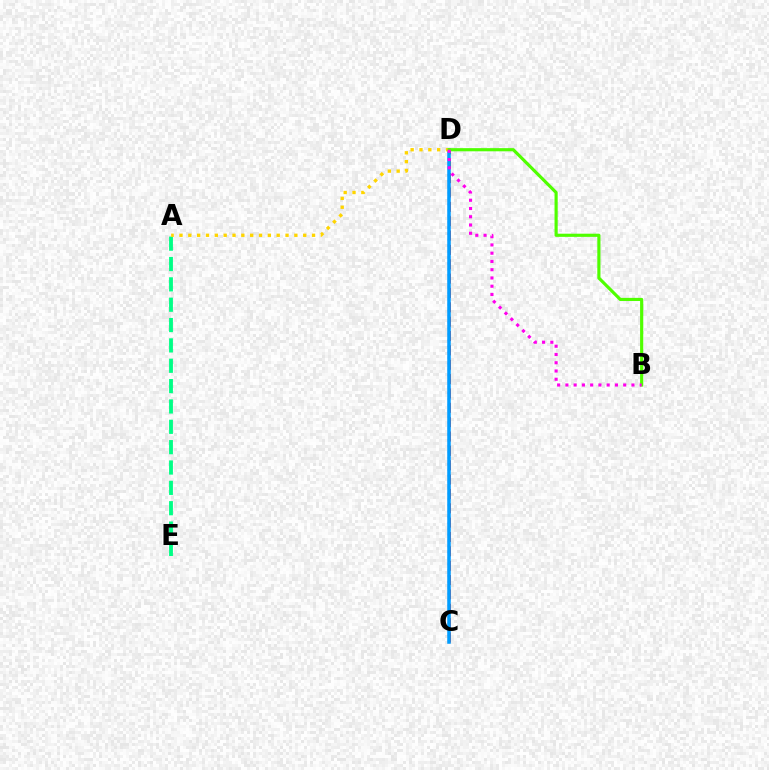{('A', 'E'): [{'color': '#00ff86', 'line_style': 'dashed', 'thickness': 2.76}], ('C', 'D'): [{'color': '#3700ff', 'line_style': 'dotted', 'thickness': 1.6}, {'color': '#ff0000', 'line_style': 'dashed', 'thickness': 1.95}, {'color': '#009eff', 'line_style': 'solid', 'thickness': 2.53}], ('A', 'D'): [{'color': '#ffd500', 'line_style': 'dotted', 'thickness': 2.4}], ('B', 'D'): [{'color': '#4fff00', 'line_style': 'solid', 'thickness': 2.27}, {'color': '#ff00ed', 'line_style': 'dotted', 'thickness': 2.24}]}